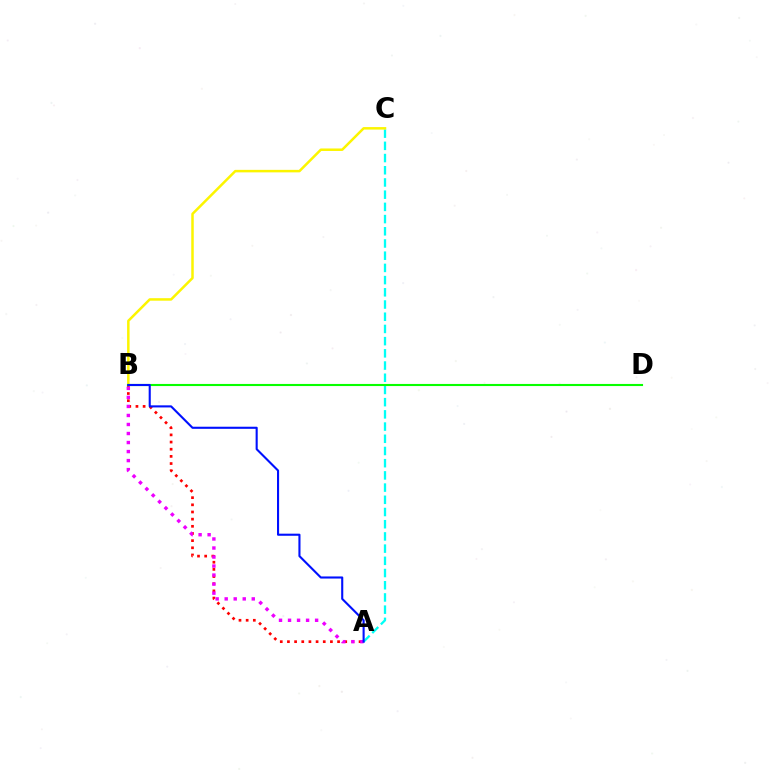{('A', 'C'): [{'color': '#00fff6', 'line_style': 'dashed', 'thickness': 1.66}], ('A', 'B'): [{'color': '#ff0000', 'line_style': 'dotted', 'thickness': 1.95}, {'color': '#ee00ff', 'line_style': 'dotted', 'thickness': 2.45}, {'color': '#0010ff', 'line_style': 'solid', 'thickness': 1.51}], ('B', 'C'): [{'color': '#fcf500', 'line_style': 'solid', 'thickness': 1.8}], ('B', 'D'): [{'color': '#08ff00', 'line_style': 'solid', 'thickness': 1.52}]}